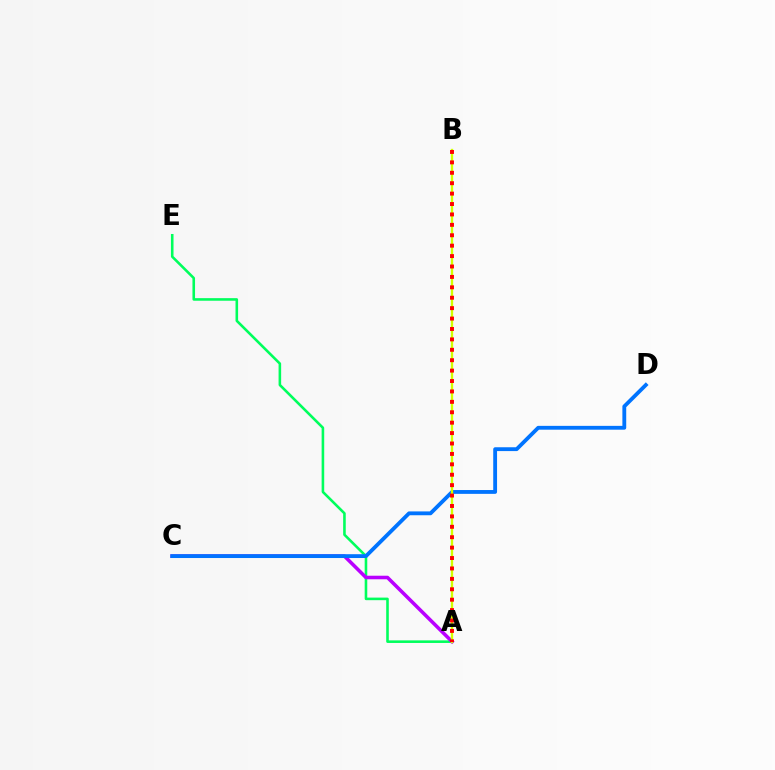{('A', 'E'): [{'color': '#00ff5c', 'line_style': 'solid', 'thickness': 1.86}], ('A', 'C'): [{'color': '#b900ff', 'line_style': 'solid', 'thickness': 2.56}], ('C', 'D'): [{'color': '#0074ff', 'line_style': 'solid', 'thickness': 2.76}], ('A', 'B'): [{'color': '#d1ff00', 'line_style': 'solid', 'thickness': 1.68}, {'color': '#ff0000', 'line_style': 'dotted', 'thickness': 2.83}]}